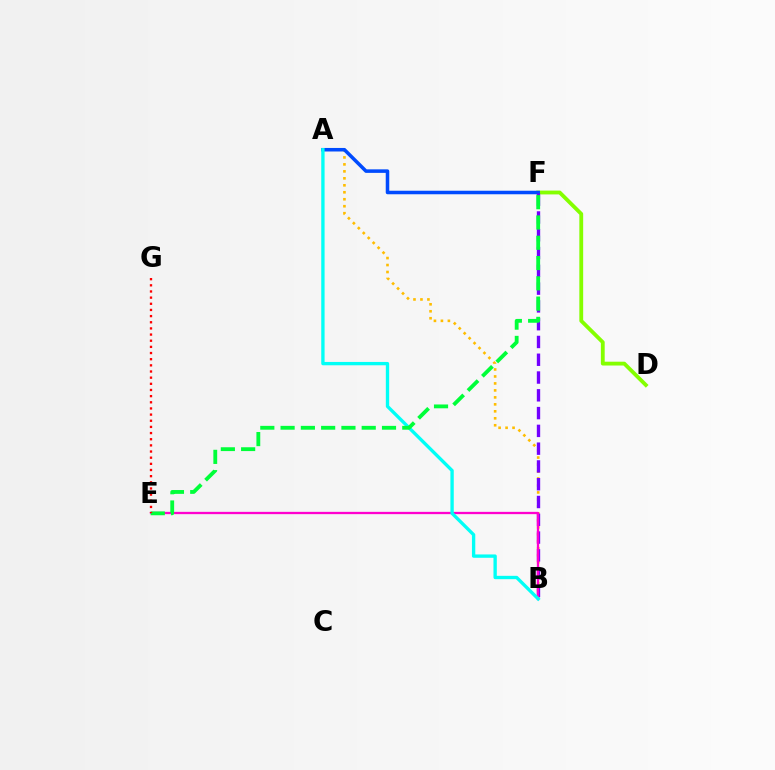{('D', 'F'): [{'color': '#84ff00', 'line_style': 'solid', 'thickness': 2.75}], ('A', 'B'): [{'color': '#ffbd00', 'line_style': 'dotted', 'thickness': 1.89}, {'color': '#00fff6', 'line_style': 'solid', 'thickness': 2.41}], ('A', 'F'): [{'color': '#004bff', 'line_style': 'solid', 'thickness': 2.54}], ('B', 'F'): [{'color': '#7200ff', 'line_style': 'dashed', 'thickness': 2.42}], ('B', 'E'): [{'color': '#ff00cf', 'line_style': 'solid', 'thickness': 1.66}], ('E', 'F'): [{'color': '#00ff39', 'line_style': 'dashed', 'thickness': 2.76}], ('E', 'G'): [{'color': '#ff0000', 'line_style': 'dotted', 'thickness': 1.67}]}